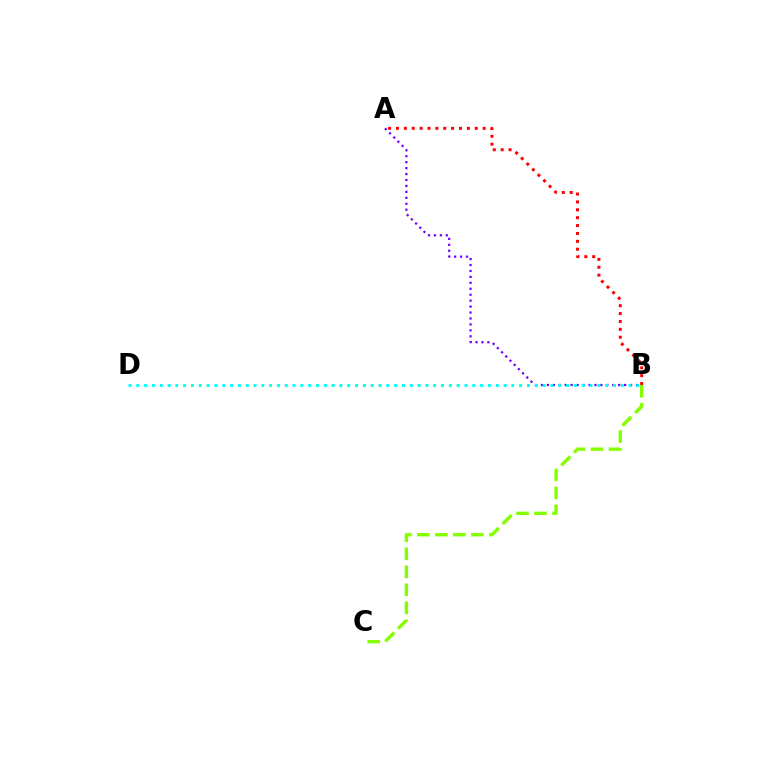{('B', 'C'): [{'color': '#84ff00', 'line_style': 'dashed', 'thickness': 2.45}], ('A', 'B'): [{'color': '#ff0000', 'line_style': 'dotted', 'thickness': 2.14}, {'color': '#7200ff', 'line_style': 'dotted', 'thickness': 1.61}], ('B', 'D'): [{'color': '#00fff6', 'line_style': 'dotted', 'thickness': 2.12}]}